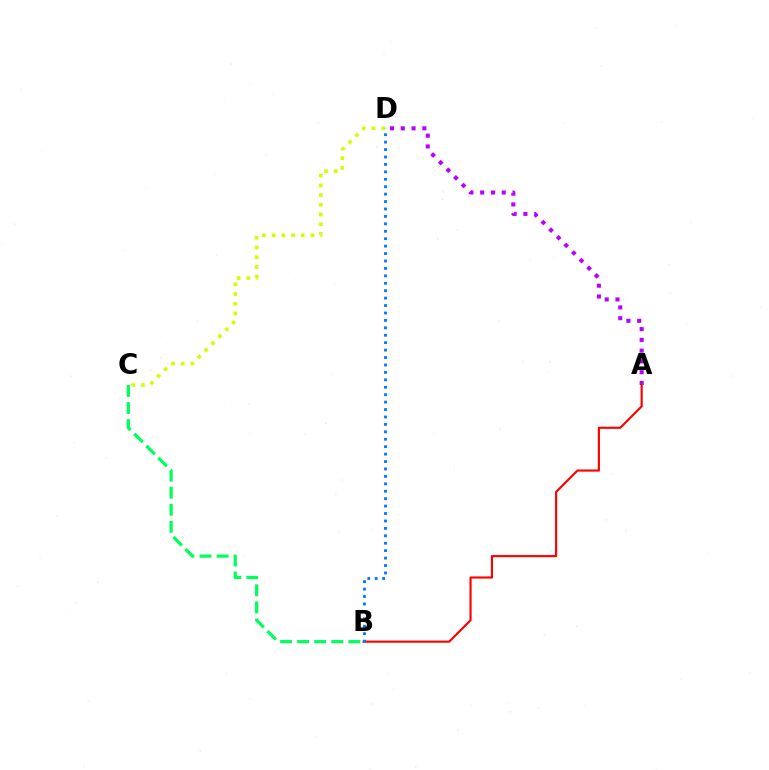{('B', 'C'): [{'color': '#00ff5c', 'line_style': 'dashed', 'thickness': 2.32}], ('A', 'D'): [{'color': '#b900ff', 'line_style': 'dotted', 'thickness': 2.93}], ('C', 'D'): [{'color': '#d1ff00', 'line_style': 'dotted', 'thickness': 2.64}], ('A', 'B'): [{'color': '#ff0000', 'line_style': 'solid', 'thickness': 1.54}], ('B', 'D'): [{'color': '#0074ff', 'line_style': 'dotted', 'thickness': 2.02}]}